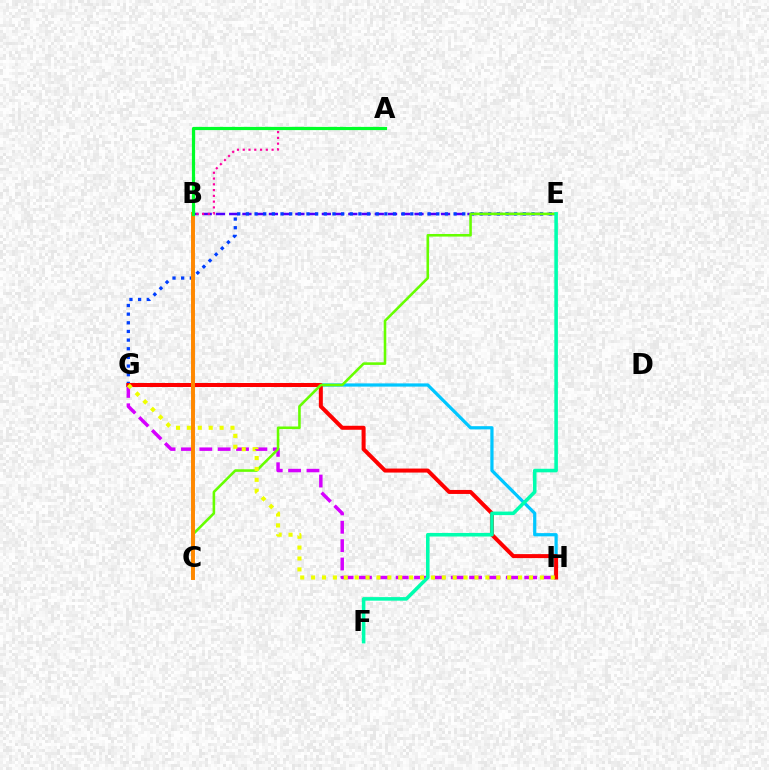{('B', 'E'): [{'color': '#4f00ff', 'line_style': 'dashed', 'thickness': 1.8}], ('A', 'B'): [{'color': '#ff00a0', 'line_style': 'dotted', 'thickness': 1.57}, {'color': '#00ff27', 'line_style': 'solid', 'thickness': 2.29}], ('E', 'G'): [{'color': '#003fff', 'line_style': 'dotted', 'thickness': 2.35}], ('G', 'H'): [{'color': '#d600ff', 'line_style': 'dashed', 'thickness': 2.49}, {'color': '#00c7ff', 'line_style': 'solid', 'thickness': 2.32}, {'color': '#ff0000', 'line_style': 'solid', 'thickness': 2.88}, {'color': '#eeff00', 'line_style': 'dotted', 'thickness': 2.96}], ('C', 'E'): [{'color': '#66ff00', 'line_style': 'solid', 'thickness': 1.86}], ('E', 'F'): [{'color': '#00ffaf', 'line_style': 'solid', 'thickness': 2.56}], ('B', 'C'): [{'color': '#ff8800', 'line_style': 'solid', 'thickness': 2.84}]}